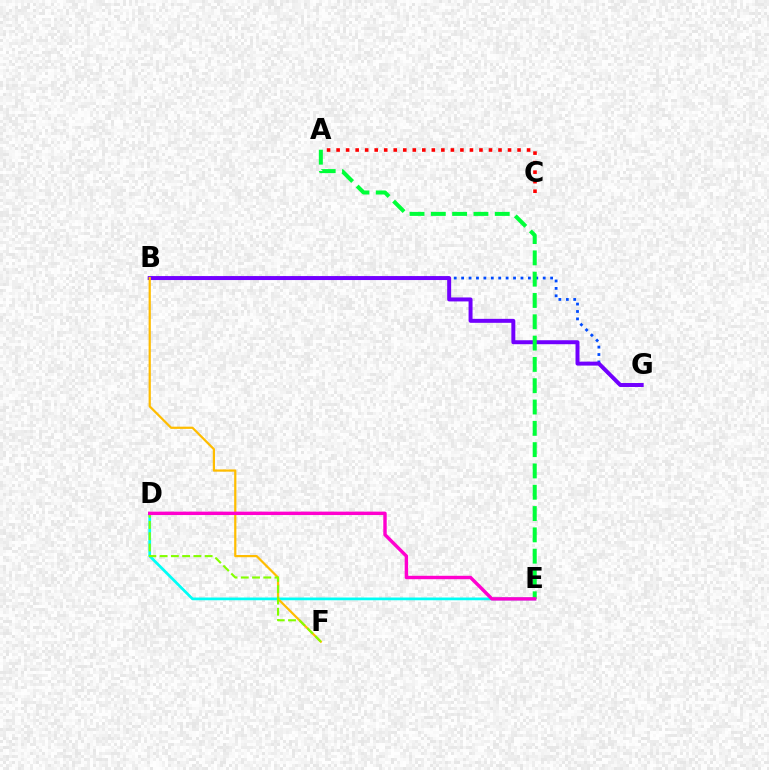{('B', 'G'): [{'color': '#004bff', 'line_style': 'dotted', 'thickness': 2.01}, {'color': '#7200ff', 'line_style': 'solid', 'thickness': 2.86}], ('D', 'E'): [{'color': '#00fff6', 'line_style': 'solid', 'thickness': 1.96}, {'color': '#ff00cf', 'line_style': 'solid', 'thickness': 2.46}], ('B', 'F'): [{'color': '#ffbd00', 'line_style': 'solid', 'thickness': 1.6}], ('A', 'E'): [{'color': '#00ff39', 'line_style': 'dashed', 'thickness': 2.89}], ('A', 'C'): [{'color': '#ff0000', 'line_style': 'dotted', 'thickness': 2.59}], ('D', 'F'): [{'color': '#84ff00', 'line_style': 'dashed', 'thickness': 1.53}]}